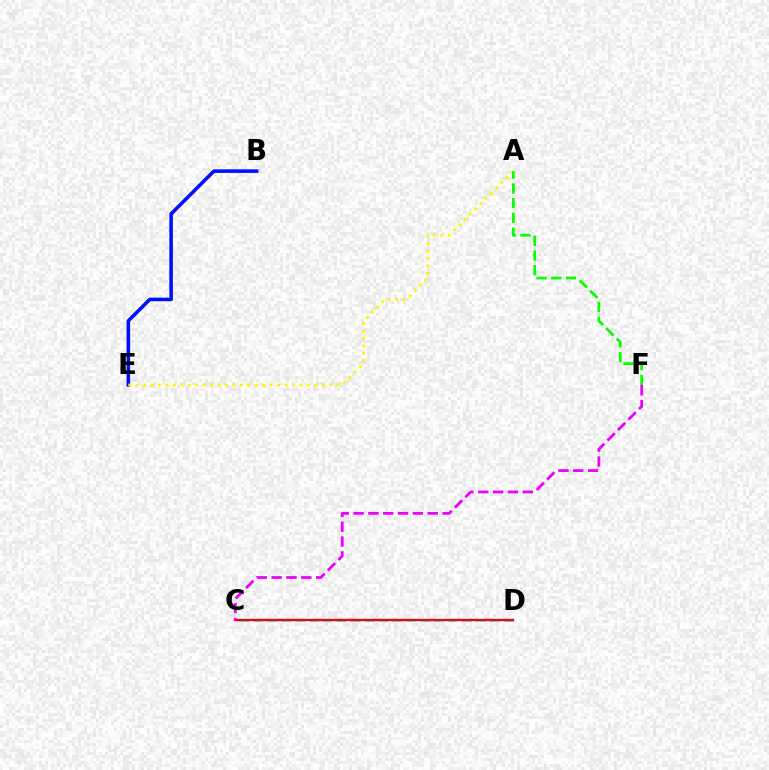{('C', 'D'): [{'color': '#00fff6', 'line_style': 'dashed', 'thickness': 1.89}, {'color': '#ff0000', 'line_style': 'solid', 'thickness': 1.67}], ('B', 'E'): [{'color': '#0010ff', 'line_style': 'solid', 'thickness': 2.57}], ('A', 'E'): [{'color': '#fcf500', 'line_style': 'dotted', 'thickness': 2.02}], ('C', 'F'): [{'color': '#ee00ff', 'line_style': 'dashed', 'thickness': 2.02}], ('A', 'F'): [{'color': '#08ff00', 'line_style': 'dashed', 'thickness': 2.0}]}